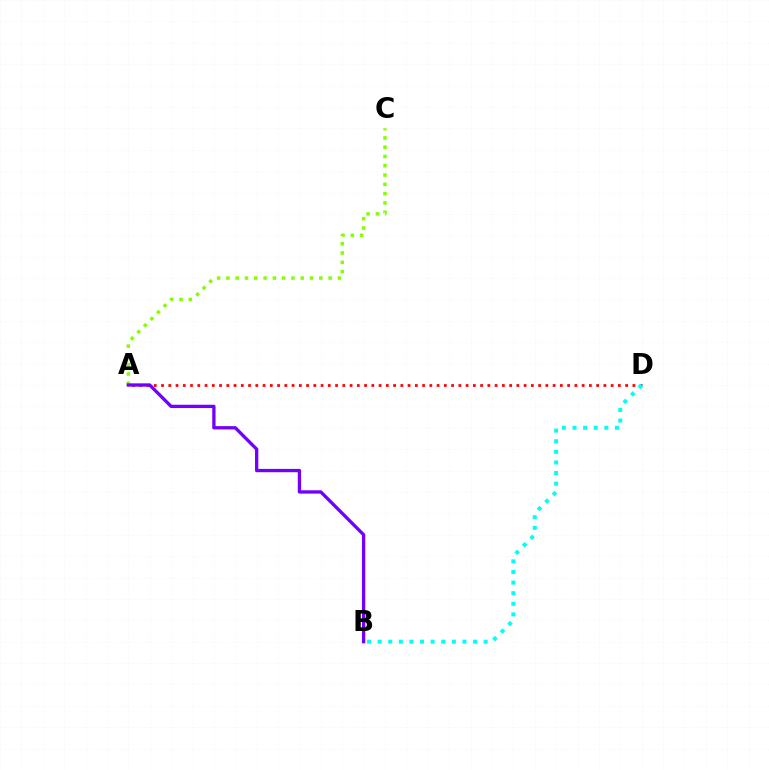{('A', 'D'): [{'color': '#ff0000', 'line_style': 'dotted', 'thickness': 1.97}], ('B', 'D'): [{'color': '#00fff6', 'line_style': 'dotted', 'thickness': 2.88}], ('A', 'C'): [{'color': '#84ff00', 'line_style': 'dotted', 'thickness': 2.52}], ('A', 'B'): [{'color': '#7200ff', 'line_style': 'solid', 'thickness': 2.39}]}